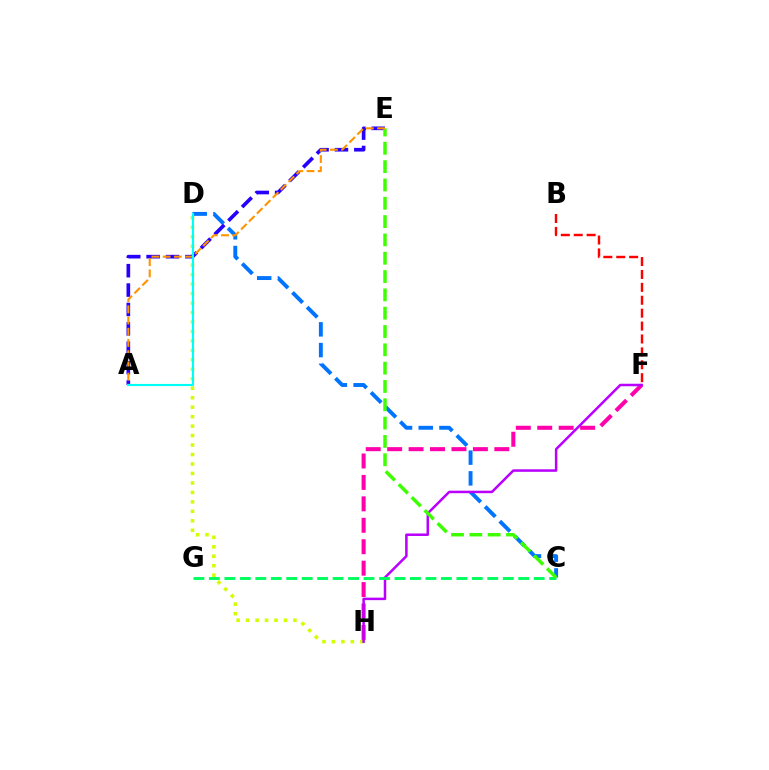{('F', 'H'): [{'color': '#ff00ac', 'line_style': 'dashed', 'thickness': 2.91}, {'color': '#b900ff', 'line_style': 'solid', 'thickness': 1.8}], ('D', 'H'): [{'color': '#d1ff00', 'line_style': 'dotted', 'thickness': 2.57}], ('C', 'D'): [{'color': '#0074ff', 'line_style': 'dashed', 'thickness': 2.81}], ('B', 'F'): [{'color': '#ff0000', 'line_style': 'dashed', 'thickness': 1.75}], ('A', 'E'): [{'color': '#2500ff', 'line_style': 'dashed', 'thickness': 2.63}, {'color': '#ff9400', 'line_style': 'dashed', 'thickness': 1.52}], ('C', 'G'): [{'color': '#00ff5c', 'line_style': 'dashed', 'thickness': 2.1}], ('C', 'E'): [{'color': '#3dff00', 'line_style': 'dashed', 'thickness': 2.49}], ('A', 'D'): [{'color': '#00fff6', 'line_style': 'solid', 'thickness': 1.54}]}